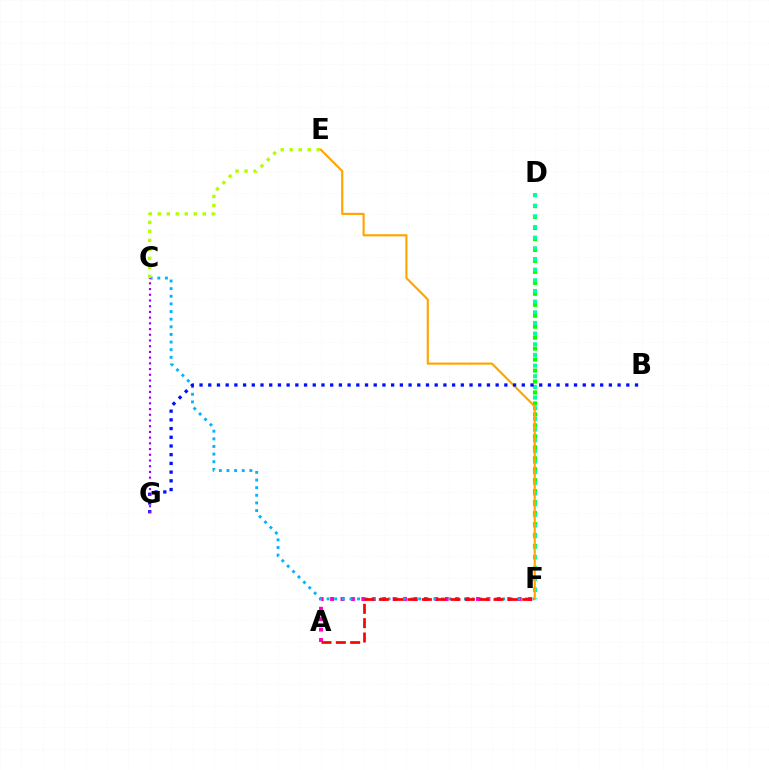{('D', 'F'): [{'color': '#08ff00', 'line_style': 'dotted', 'thickness': 2.98}, {'color': '#00ff9d', 'line_style': 'dotted', 'thickness': 2.9}], ('A', 'F'): [{'color': '#ff00bd', 'line_style': 'dotted', 'thickness': 2.83}, {'color': '#ff0000', 'line_style': 'dashed', 'thickness': 1.95}], ('C', 'F'): [{'color': '#00b5ff', 'line_style': 'dotted', 'thickness': 2.07}], ('C', 'E'): [{'color': '#b3ff00', 'line_style': 'dotted', 'thickness': 2.45}], ('E', 'F'): [{'color': '#ffa500', 'line_style': 'solid', 'thickness': 1.55}], ('B', 'G'): [{'color': '#0010ff', 'line_style': 'dotted', 'thickness': 2.37}], ('C', 'G'): [{'color': '#9b00ff', 'line_style': 'dotted', 'thickness': 1.55}]}